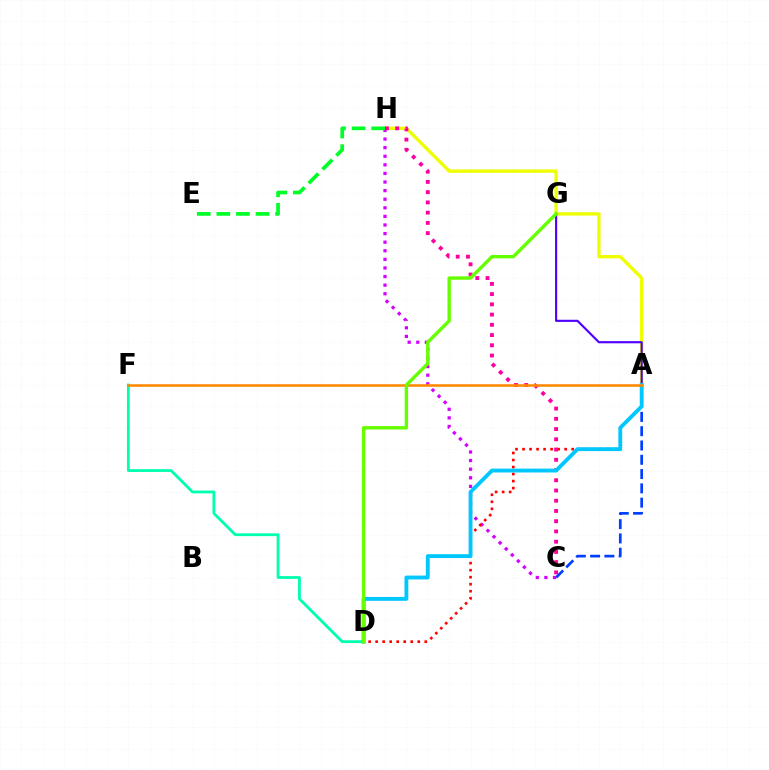{('A', 'H'): [{'color': '#eeff00', 'line_style': 'solid', 'thickness': 2.42}], ('A', 'C'): [{'color': '#003fff', 'line_style': 'dashed', 'thickness': 1.94}], ('C', 'H'): [{'color': '#d600ff', 'line_style': 'dotted', 'thickness': 2.33}, {'color': '#ff00a0', 'line_style': 'dotted', 'thickness': 2.78}], ('D', 'F'): [{'color': '#00ffaf', 'line_style': 'solid', 'thickness': 2.02}], ('A', 'D'): [{'color': '#ff0000', 'line_style': 'dotted', 'thickness': 1.91}, {'color': '#00c7ff', 'line_style': 'solid', 'thickness': 2.78}], ('A', 'G'): [{'color': '#4f00ff', 'line_style': 'solid', 'thickness': 1.55}], ('E', 'H'): [{'color': '#00ff27', 'line_style': 'dashed', 'thickness': 2.66}], ('A', 'F'): [{'color': '#ff8800', 'line_style': 'solid', 'thickness': 1.84}], ('D', 'G'): [{'color': '#66ff00', 'line_style': 'solid', 'thickness': 2.44}]}